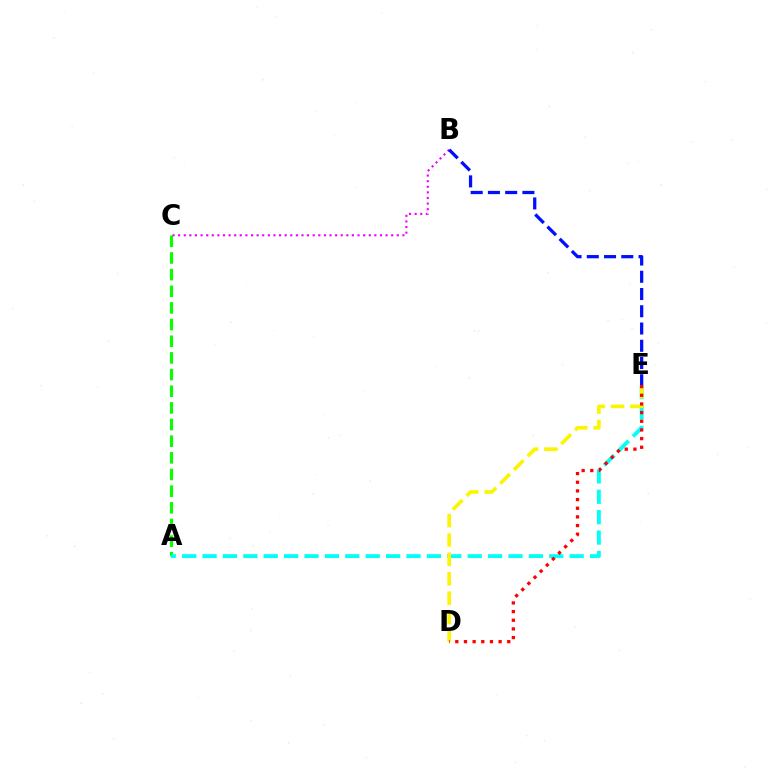{('A', 'C'): [{'color': '#08ff00', 'line_style': 'dashed', 'thickness': 2.26}], ('A', 'E'): [{'color': '#00fff6', 'line_style': 'dashed', 'thickness': 2.77}], ('D', 'E'): [{'color': '#fcf500', 'line_style': 'dashed', 'thickness': 2.63}, {'color': '#ff0000', 'line_style': 'dotted', 'thickness': 2.35}], ('B', 'C'): [{'color': '#ee00ff', 'line_style': 'dotted', 'thickness': 1.52}], ('B', 'E'): [{'color': '#0010ff', 'line_style': 'dashed', 'thickness': 2.34}]}